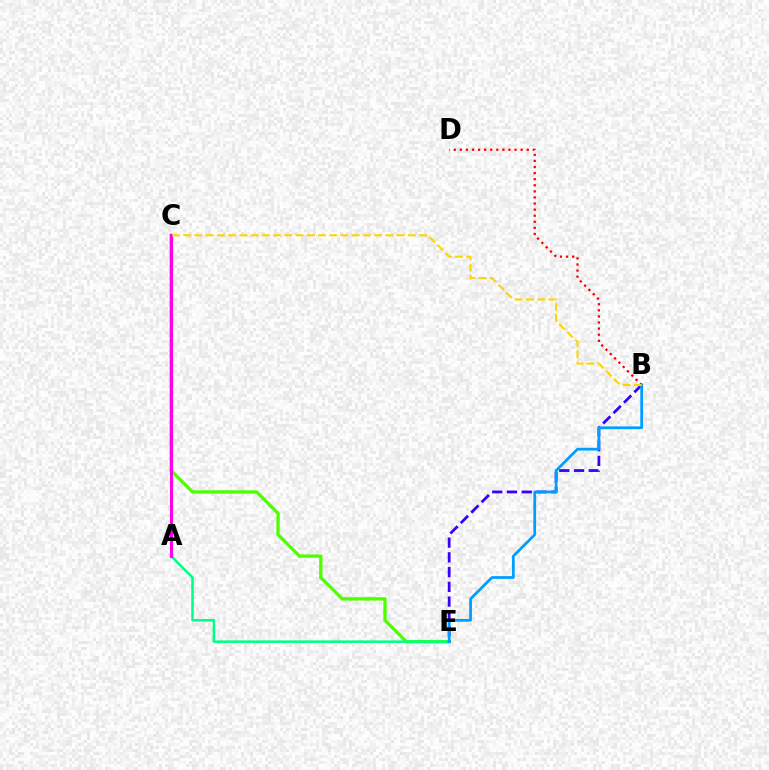{('C', 'E'): [{'color': '#4fff00', 'line_style': 'solid', 'thickness': 2.39}], ('A', 'E'): [{'color': '#00ff86', 'line_style': 'solid', 'thickness': 1.83}], ('B', 'E'): [{'color': '#3700ff', 'line_style': 'dashed', 'thickness': 2.0}, {'color': '#009eff', 'line_style': 'solid', 'thickness': 1.98}], ('A', 'C'): [{'color': '#ff00ed', 'line_style': 'solid', 'thickness': 2.22}], ('B', 'D'): [{'color': '#ff0000', 'line_style': 'dotted', 'thickness': 1.65}], ('B', 'C'): [{'color': '#ffd500', 'line_style': 'dashed', 'thickness': 1.53}]}